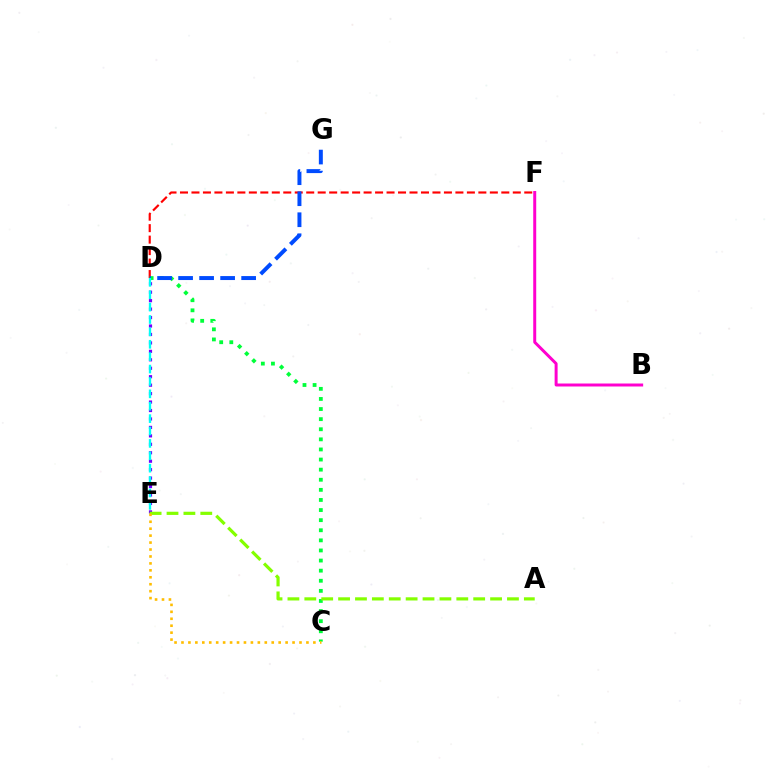{('D', 'F'): [{'color': '#ff0000', 'line_style': 'dashed', 'thickness': 1.56}], ('B', 'F'): [{'color': '#ff00cf', 'line_style': 'solid', 'thickness': 2.14}], ('C', 'D'): [{'color': '#00ff39', 'line_style': 'dotted', 'thickness': 2.74}], ('D', 'E'): [{'color': '#7200ff', 'line_style': 'dotted', 'thickness': 2.3}, {'color': '#00fff6', 'line_style': 'dashed', 'thickness': 1.68}], ('A', 'E'): [{'color': '#84ff00', 'line_style': 'dashed', 'thickness': 2.29}], ('C', 'E'): [{'color': '#ffbd00', 'line_style': 'dotted', 'thickness': 1.89}], ('D', 'G'): [{'color': '#004bff', 'line_style': 'dashed', 'thickness': 2.86}]}